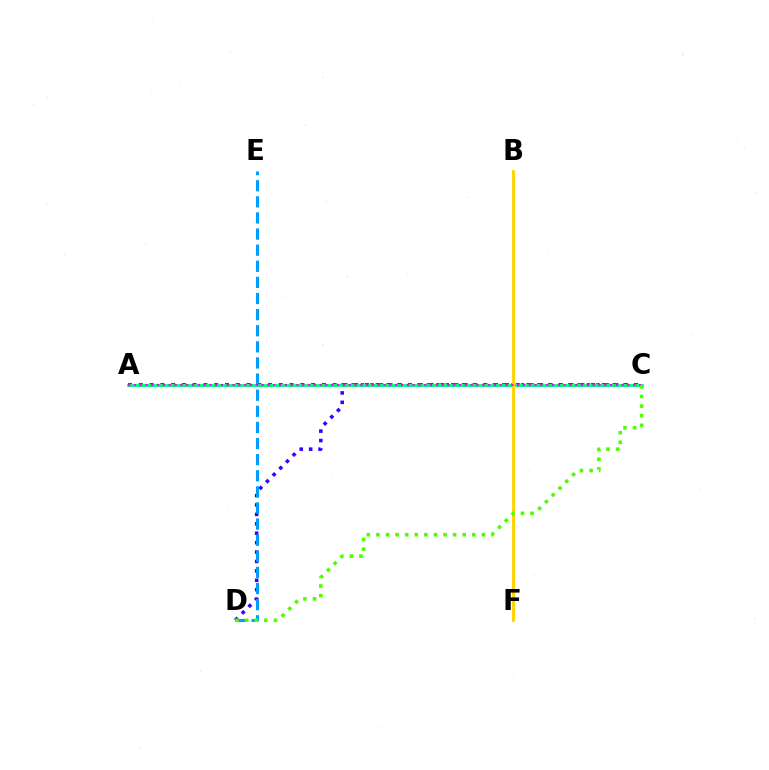{('C', 'D'): [{'color': '#3700ff', 'line_style': 'dotted', 'thickness': 2.56}, {'color': '#4fff00', 'line_style': 'dotted', 'thickness': 2.61}], ('A', 'C'): [{'color': '#ff0000', 'line_style': 'dotted', 'thickness': 2.93}, {'color': '#00ff86', 'line_style': 'solid', 'thickness': 2.04}, {'color': '#ff00ed', 'line_style': 'dotted', 'thickness': 1.58}], ('B', 'F'): [{'color': '#ffd500', 'line_style': 'solid', 'thickness': 2.09}], ('D', 'E'): [{'color': '#009eff', 'line_style': 'dashed', 'thickness': 2.19}]}